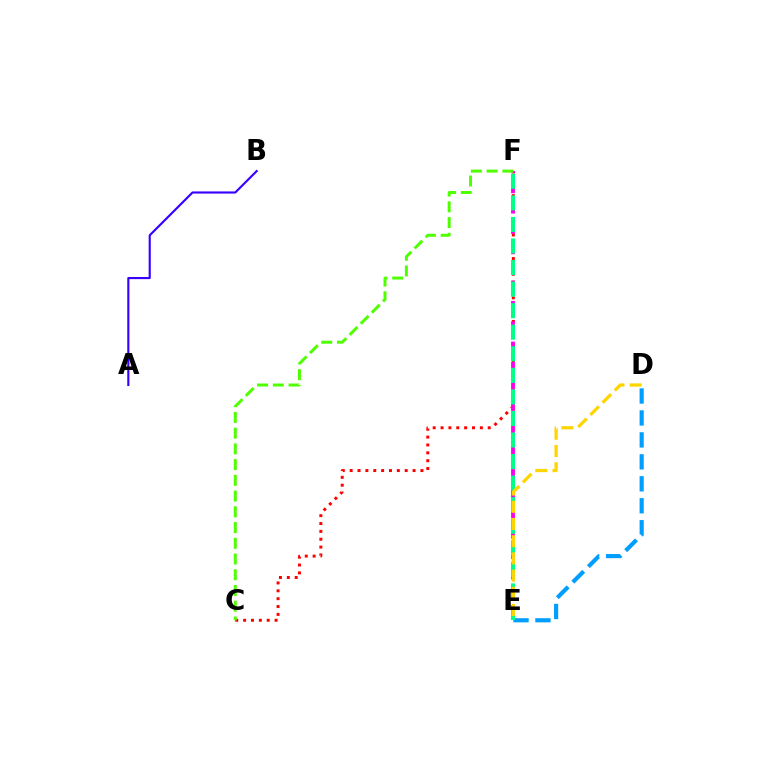{('C', 'F'): [{'color': '#ff0000', 'line_style': 'dotted', 'thickness': 2.14}, {'color': '#4fff00', 'line_style': 'dashed', 'thickness': 2.14}], ('E', 'F'): [{'color': '#ff00ed', 'line_style': 'dashed', 'thickness': 2.76}, {'color': '#00ff86', 'line_style': 'dashed', 'thickness': 2.93}], ('D', 'E'): [{'color': '#009eff', 'line_style': 'dashed', 'thickness': 2.98}, {'color': '#ffd500', 'line_style': 'dashed', 'thickness': 2.34}], ('A', 'B'): [{'color': '#3700ff', 'line_style': 'solid', 'thickness': 1.54}]}